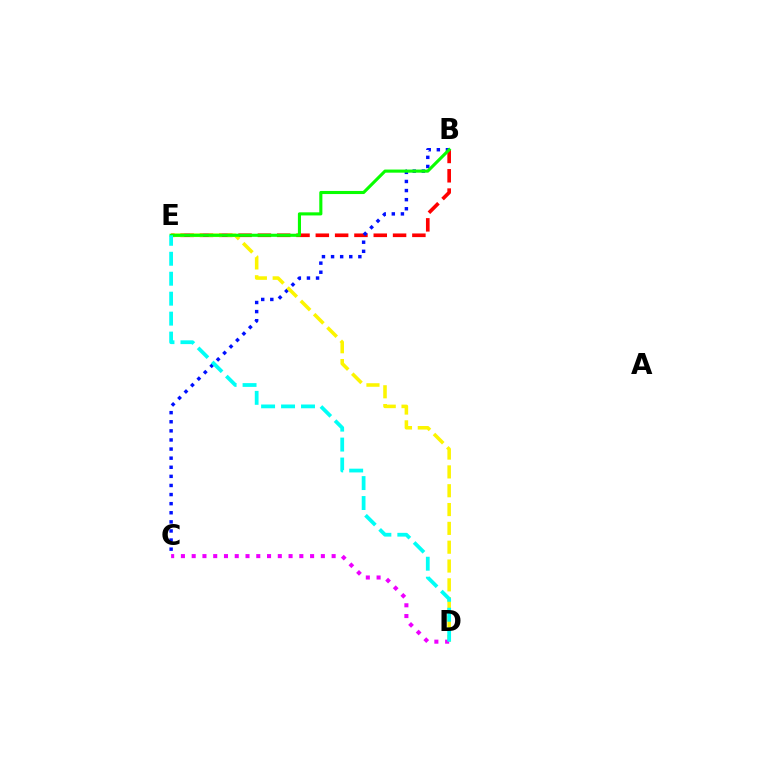{('B', 'E'): [{'color': '#ff0000', 'line_style': 'dashed', 'thickness': 2.62}, {'color': '#08ff00', 'line_style': 'solid', 'thickness': 2.23}], ('B', 'C'): [{'color': '#0010ff', 'line_style': 'dotted', 'thickness': 2.47}], ('D', 'E'): [{'color': '#fcf500', 'line_style': 'dashed', 'thickness': 2.56}, {'color': '#00fff6', 'line_style': 'dashed', 'thickness': 2.71}], ('C', 'D'): [{'color': '#ee00ff', 'line_style': 'dotted', 'thickness': 2.92}]}